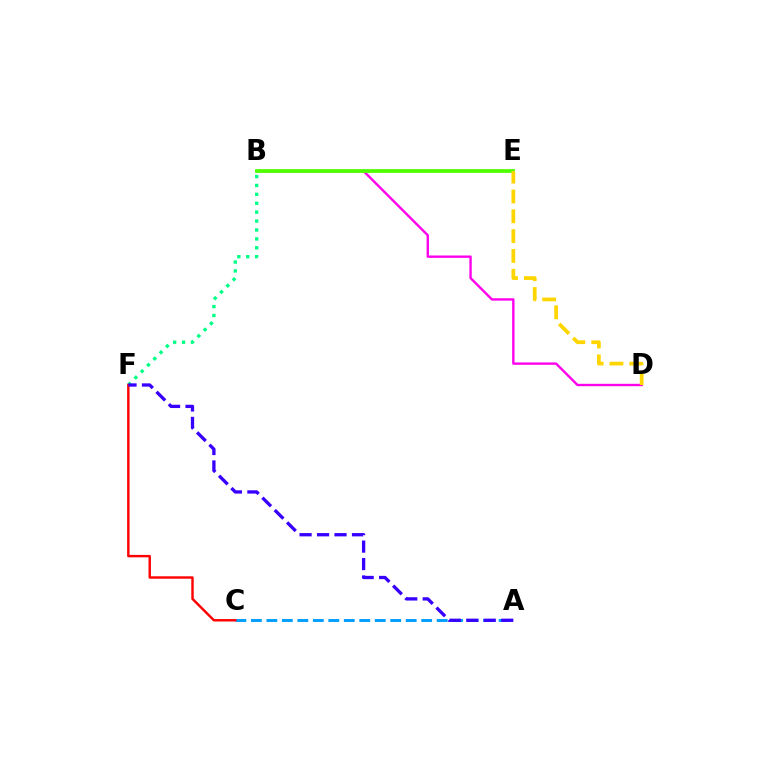{('A', 'C'): [{'color': '#009eff', 'line_style': 'dashed', 'thickness': 2.1}], ('B', 'D'): [{'color': '#ff00ed', 'line_style': 'solid', 'thickness': 1.71}], ('B', 'F'): [{'color': '#00ff86', 'line_style': 'dotted', 'thickness': 2.42}], ('C', 'F'): [{'color': '#ff0000', 'line_style': 'solid', 'thickness': 1.74}], ('A', 'F'): [{'color': '#3700ff', 'line_style': 'dashed', 'thickness': 2.37}], ('B', 'E'): [{'color': '#4fff00', 'line_style': 'solid', 'thickness': 2.71}], ('D', 'E'): [{'color': '#ffd500', 'line_style': 'dashed', 'thickness': 2.69}]}